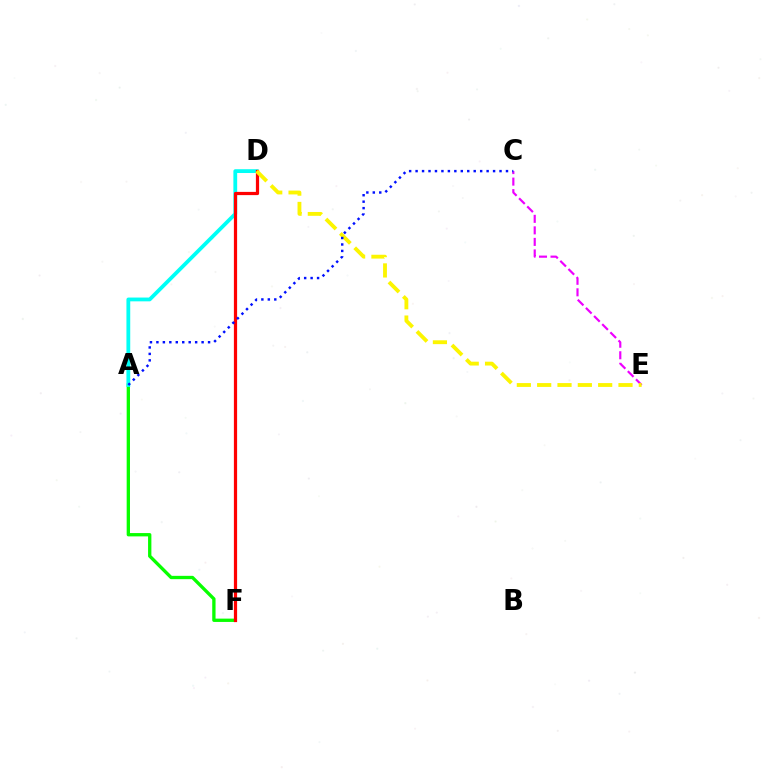{('A', 'F'): [{'color': '#08ff00', 'line_style': 'solid', 'thickness': 2.39}], ('A', 'D'): [{'color': '#00fff6', 'line_style': 'solid', 'thickness': 2.73}], ('C', 'E'): [{'color': '#ee00ff', 'line_style': 'dashed', 'thickness': 1.57}], ('D', 'F'): [{'color': '#ff0000', 'line_style': 'solid', 'thickness': 2.32}], ('D', 'E'): [{'color': '#fcf500', 'line_style': 'dashed', 'thickness': 2.76}], ('A', 'C'): [{'color': '#0010ff', 'line_style': 'dotted', 'thickness': 1.75}]}